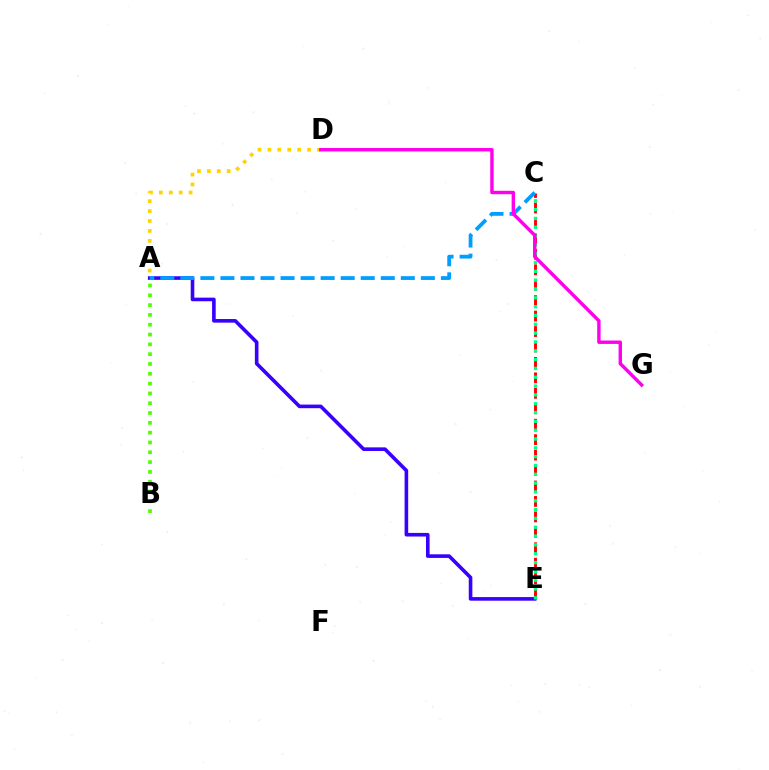{('C', 'E'): [{'color': '#ff0000', 'line_style': 'dashed', 'thickness': 2.1}, {'color': '#00ff86', 'line_style': 'dotted', 'thickness': 2.4}], ('A', 'D'): [{'color': '#ffd500', 'line_style': 'dotted', 'thickness': 2.69}], ('A', 'E'): [{'color': '#3700ff', 'line_style': 'solid', 'thickness': 2.6}], ('A', 'C'): [{'color': '#009eff', 'line_style': 'dashed', 'thickness': 2.72}], ('A', 'B'): [{'color': '#4fff00', 'line_style': 'dotted', 'thickness': 2.67}], ('D', 'G'): [{'color': '#ff00ed', 'line_style': 'solid', 'thickness': 2.46}]}